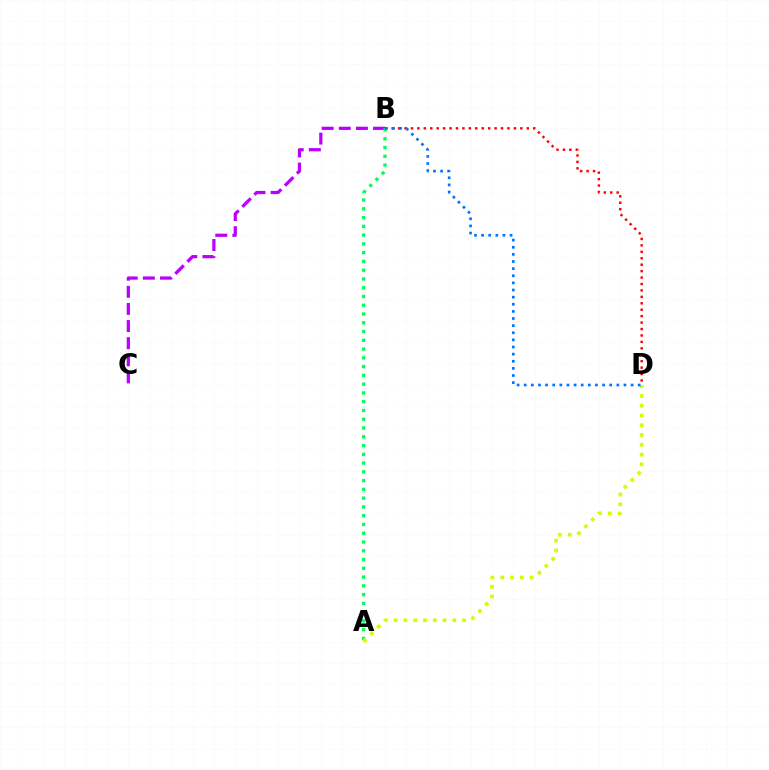{('B', 'C'): [{'color': '#b900ff', 'line_style': 'dashed', 'thickness': 2.33}], ('A', 'B'): [{'color': '#00ff5c', 'line_style': 'dotted', 'thickness': 2.38}], ('A', 'D'): [{'color': '#d1ff00', 'line_style': 'dotted', 'thickness': 2.66}], ('B', 'D'): [{'color': '#ff0000', 'line_style': 'dotted', 'thickness': 1.75}, {'color': '#0074ff', 'line_style': 'dotted', 'thickness': 1.94}]}